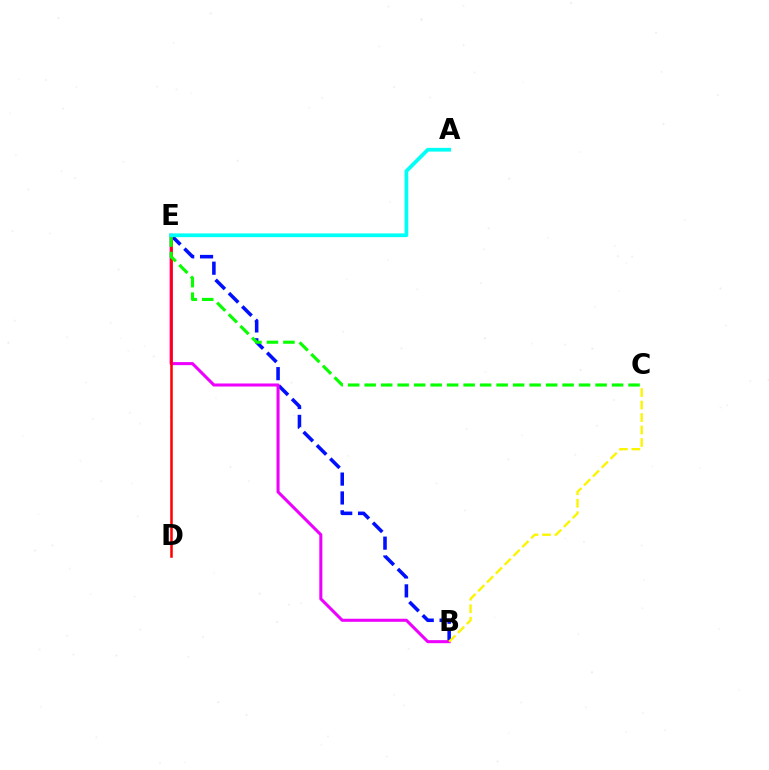{('B', 'E'): [{'color': '#0010ff', 'line_style': 'dashed', 'thickness': 2.56}, {'color': '#ee00ff', 'line_style': 'solid', 'thickness': 2.19}], ('D', 'E'): [{'color': '#ff0000', 'line_style': 'solid', 'thickness': 1.82}], ('B', 'C'): [{'color': '#fcf500', 'line_style': 'dashed', 'thickness': 1.7}], ('C', 'E'): [{'color': '#08ff00', 'line_style': 'dashed', 'thickness': 2.24}], ('A', 'E'): [{'color': '#00fff6', 'line_style': 'solid', 'thickness': 2.69}]}